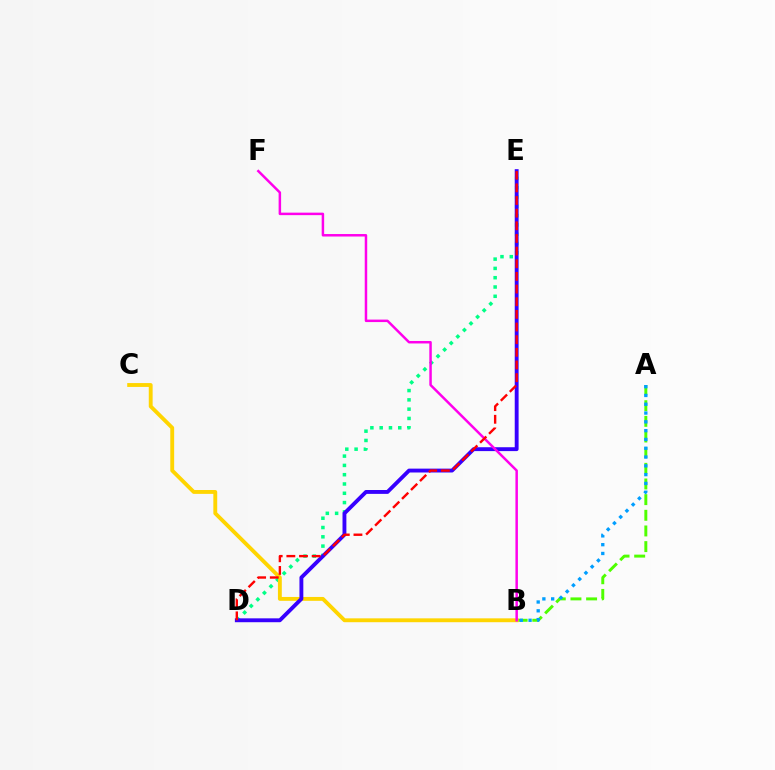{('D', 'E'): [{'color': '#00ff86', 'line_style': 'dotted', 'thickness': 2.53}, {'color': '#3700ff', 'line_style': 'solid', 'thickness': 2.79}, {'color': '#ff0000', 'line_style': 'dashed', 'thickness': 1.72}], ('A', 'B'): [{'color': '#4fff00', 'line_style': 'dashed', 'thickness': 2.13}, {'color': '#009eff', 'line_style': 'dotted', 'thickness': 2.39}], ('B', 'C'): [{'color': '#ffd500', 'line_style': 'solid', 'thickness': 2.79}], ('B', 'F'): [{'color': '#ff00ed', 'line_style': 'solid', 'thickness': 1.79}]}